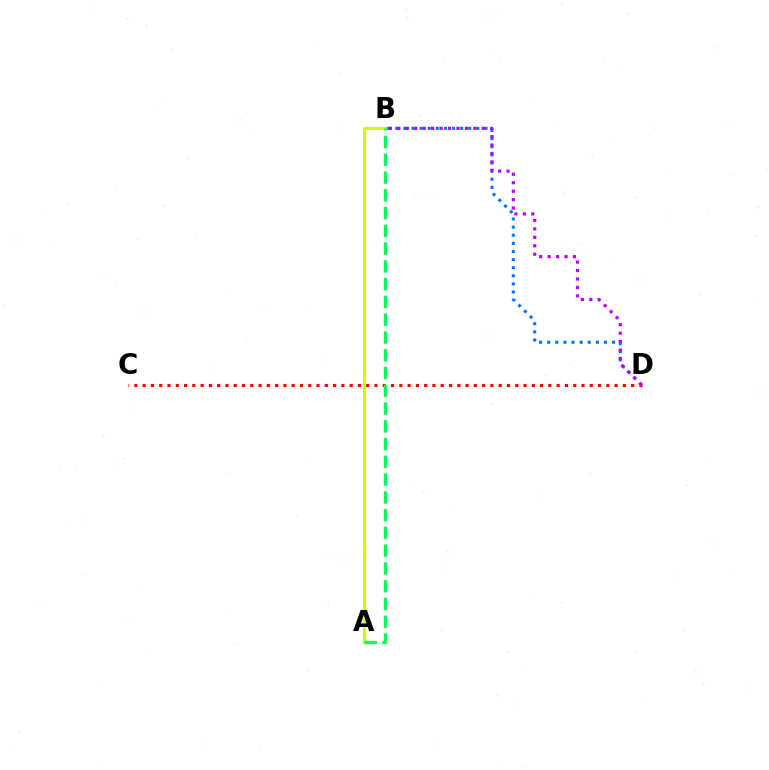{('B', 'D'): [{'color': '#0074ff', 'line_style': 'dotted', 'thickness': 2.2}, {'color': '#b900ff', 'line_style': 'dotted', 'thickness': 2.29}], ('A', 'B'): [{'color': '#d1ff00', 'line_style': 'solid', 'thickness': 2.26}, {'color': '#00ff5c', 'line_style': 'dashed', 'thickness': 2.41}], ('C', 'D'): [{'color': '#ff0000', 'line_style': 'dotted', 'thickness': 2.25}]}